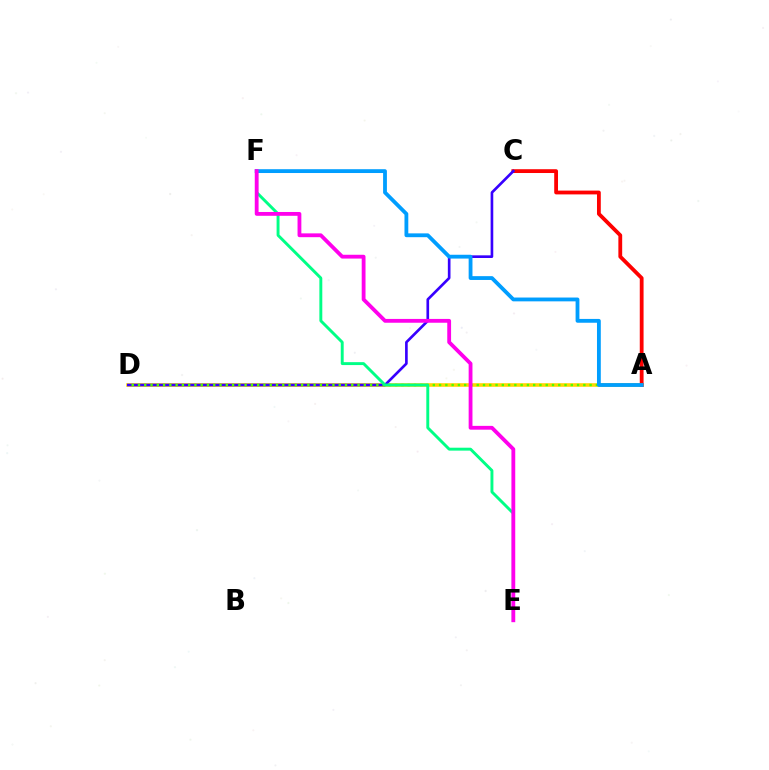{('A', 'D'): [{'color': '#ffd500', 'line_style': 'solid', 'thickness': 2.58}, {'color': '#4fff00', 'line_style': 'dotted', 'thickness': 1.7}], ('A', 'C'): [{'color': '#ff0000', 'line_style': 'solid', 'thickness': 2.74}], ('C', 'D'): [{'color': '#3700ff', 'line_style': 'solid', 'thickness': 1.91}], ('E', 'F'): [{'color': '#00ff86', 'line_style': 'solid', 'thickness': 2.1}, {'color': '#ff00ed', 'line_style': 'solid', 'thickness': 2.75}], ('A', 'F'): [{'color': '#009eff', 'line_style': 'solid', 'thickness': 2.75}]}